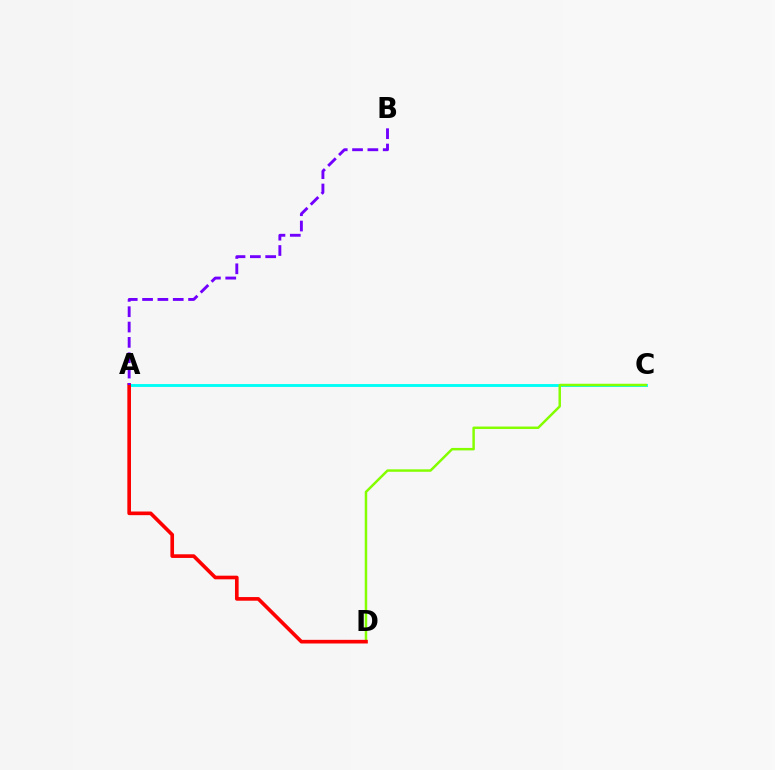{('A', 'C'): [{'color': '#00fff6', 'line_style': 'solid', 'thickness': 2.08}], ('C', 'D'): [{'color': '#84ff00', 'line_style': 'solid', 'thickness': 1.78}], ('A', 'D'): [{'color': '#ff0000', 'line_style': 'solid', 'thickness': 2.62}], ('A', 'B'): [{'color': '#7200ff', 'line_style': 'dashed', 'thickness': 2.08}]}